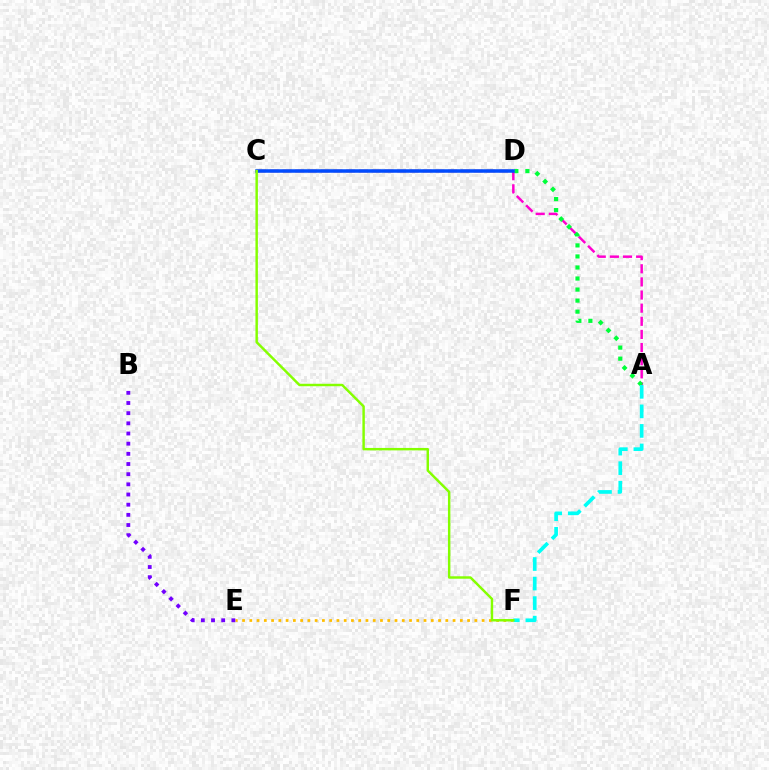{('A', 'D'): [{'color': '#ff00cf', 'line_style': 'dashed', 'thickness': 1.78}, {'color': '#00ff39', 'line_style': 'dotted', 'thickness': 3.0}], ('E', 'F'): [{'color': '#ffbd00', 'line_style': 'dotted', 'thickness': 1.97}], ('A', 'F'): [{'color': '#00fff6', 'line_style': 'dashed', 'thickness': 2.66}], ('C', 'D'): [{'color': '#ff0000', 'line_style': 'dashed', 'thickness': 1.73}, {'color': '#004bff', 'line_style': 'solid', 'thickness': 2.53}], ('B', 'E'): [{'color': '#7200ff', 'line_style': 'dotted', 'thickness': 2.76}], ('C', 'F'): [{'color': '#84ff00', 'line_style': 'solid', 'thickness': 1.77}]}